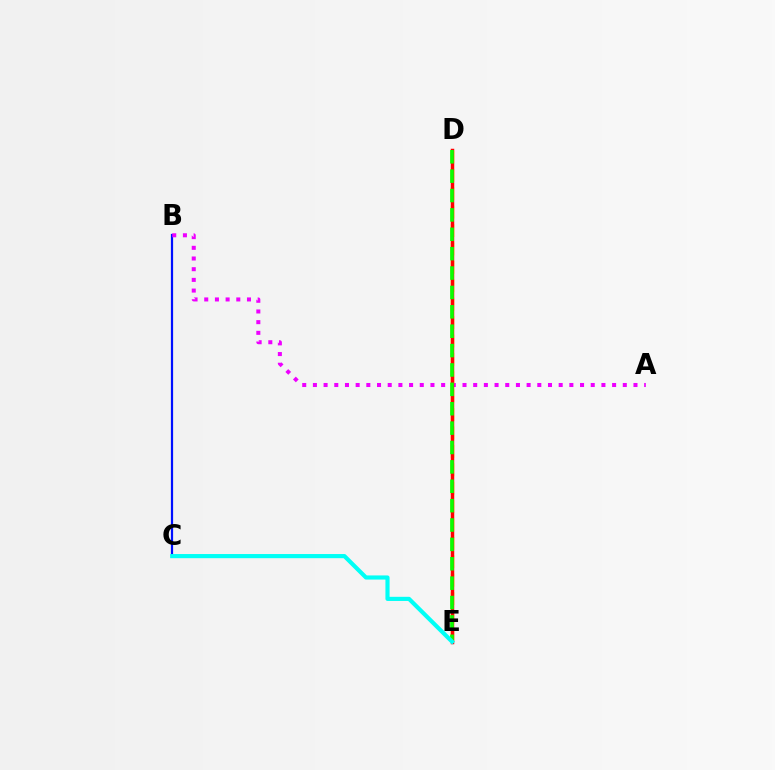{('B', 'C'): [{'color': '#0010ff', 'line_style': 'solid', 'thickness': 1.59}], ('A', 'B'): [{'color': '#ee00ff', 'line_style': 'dotted', 'thickness': 2.9}], ('D', 'E'): [{'color': '#fcf500', 'line_style': 'dashed', 'thickness': 2.5}, {'color': '#ff0000', 'line_style': 'solid', 'thickness': 2.5}, {'color': '#08ff00', 'line_style': 'dashed', 'thickness': 2.63}], ('C', 'E'): [{'color': '#00fff6', 'line_style': 'solid', 'thickness': 2.98}]}